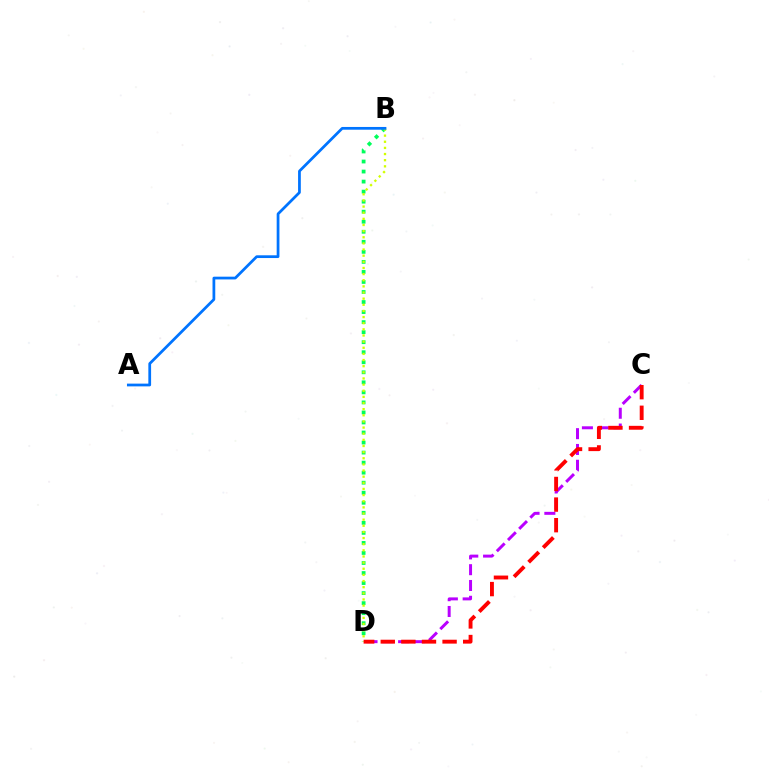{('C', 'D'): [{'color': '#b900ff', 'line_style': 'dashed', 'thickness': 2.15}, {'color': '#ff0000', 'line_style': 'dashed', 'thickness': 2.8}], ('B', 'D'): [{'color': '#00ff5c', 'line_style': 'dotted', 'thickness': 2.73}, {'color': '#d1ff00', 'line_style': 'dotted', 'thickness': 1.67}], ('A', 'B'): [{'color': '#0074ff', 'line_style': 'solid', 'thickness': 1.98}]}